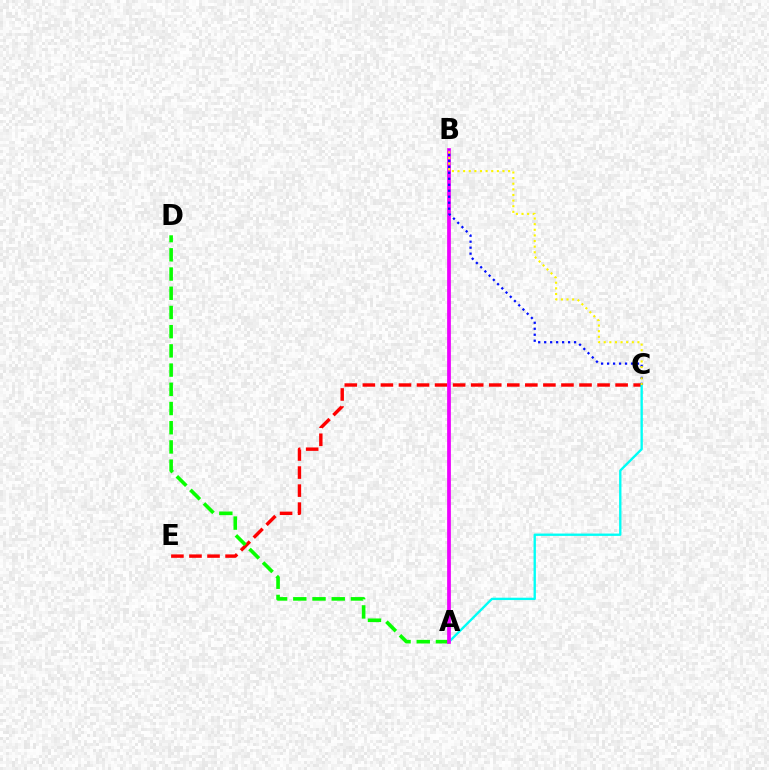{('C', 'E'): [{'color': '#ff0000', 'line_style': 'dashed', 'thickness': 2.45}], ('A', 'C'): [{'color': '#00fff6', 'line_style': 'solid', 'thickness': 1.69}], ('A', 'D'): [{'color': '#08ff00', 'line_style': 'dashed', 'thickness': 2.61}], ('A', 'B'): [{'color': '#ee00ff', 'line_style': 'solid', 'thickness': 2.69}], ('B', 'C'): [{'color': '#0010ff', 'line_style': 'dotted', 'thickness': 1.63}, {'color': '#fcf500', 'line_style': 'dotted', 'thickness': 1.53}]}